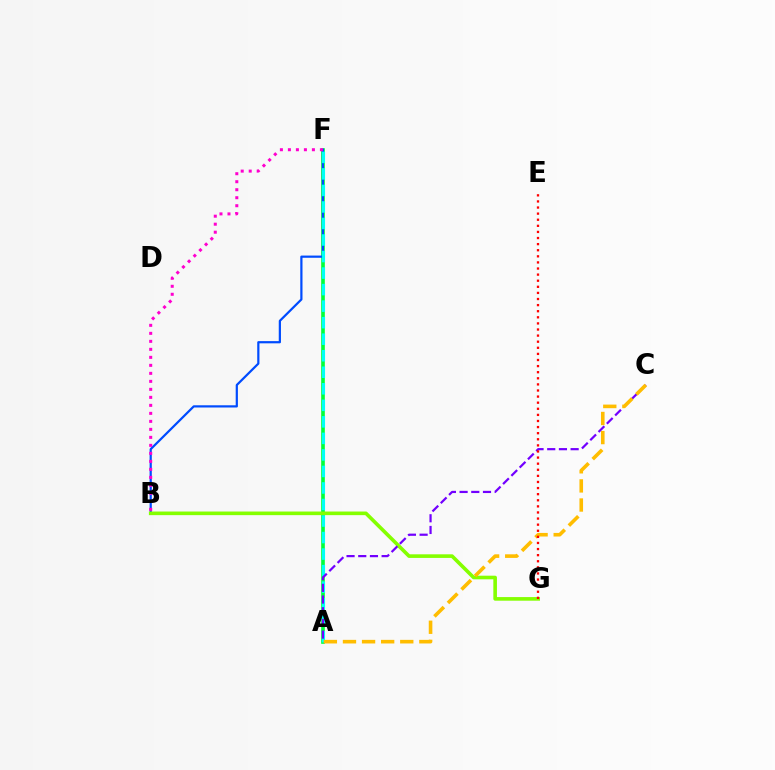{('A', 'F'): [{'color': '#00ff39', 'line_style': 'solid', 'thickness': 2.62}, {'color': '#00fff6', 'line_style': 'dashed', 'thickness': 2.25}], ('B', 'F'): [{'color': '#004bff', 'line_style': 'solid', 'thickness': 1.59}, {'color': '#ff00cf', 'line_style': 'dotted', 'thickness': 2.17}], ('B', 'G'): [{'color': '#84ff00', 'line_style': 'solid', 'thickness': 2.6}], ('A', 'C'): [{'color': '#7200ff', 'line_style': 'dashed', 'thickness': 1.59}, {'color': '#ffbd00', 'line_style': 'dashed', 'thickness': 2.59}], ('E', 'G'): [{'color': '#ff0000', 'line_style': 'dotted', 'thickness': 1.66}]}